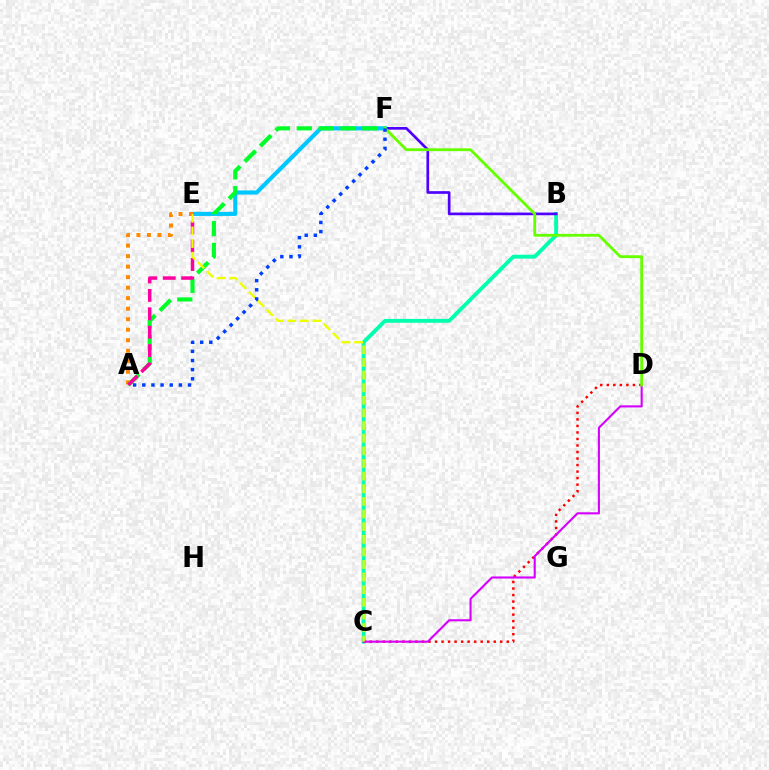{('B', 'C'): [{'color': '#00ffaf', 'line_style': 'solid', 'thickness': 2.78}], ('B', 'F'): [{'color': '#4f00ff', 'line_style': 'solid', 'thickness': 1.93}], ('E', 'F'): [{'color': '#00c7ff', 'line_style': 'solid', 'thickness': 2.96}], ('C', 'D'): [{'color': '#ff0000', 'line_style': 'dotted', 'thickness': 1.77}, {'color': '#d600ff', 'line_style': 'solid', 'thickness': 1.51}], ('A', 'E'): [{'color': '#ff8800', 'line_style': 'dotted', 'thickness': 2.86}, {'color': '#ff00a0', 'line_style': 'dashed', 'thickness': 2.5}], ('A', 'F'): [{'color': '#00ff27', 'line_style': 'dashed', 'thickness': 2.97}, {'color': '#003fff', 'line_style': 'dotted', 'thickness': 2.49}], ('C', 'E'): [{'color': '#eeff00', 'line_style': 'dashed', 'thickness': 1.72}], ('D', 'F'): [{'color': '#66ff00', 'line_style': 'solid', 'thickness': 2.03}]}